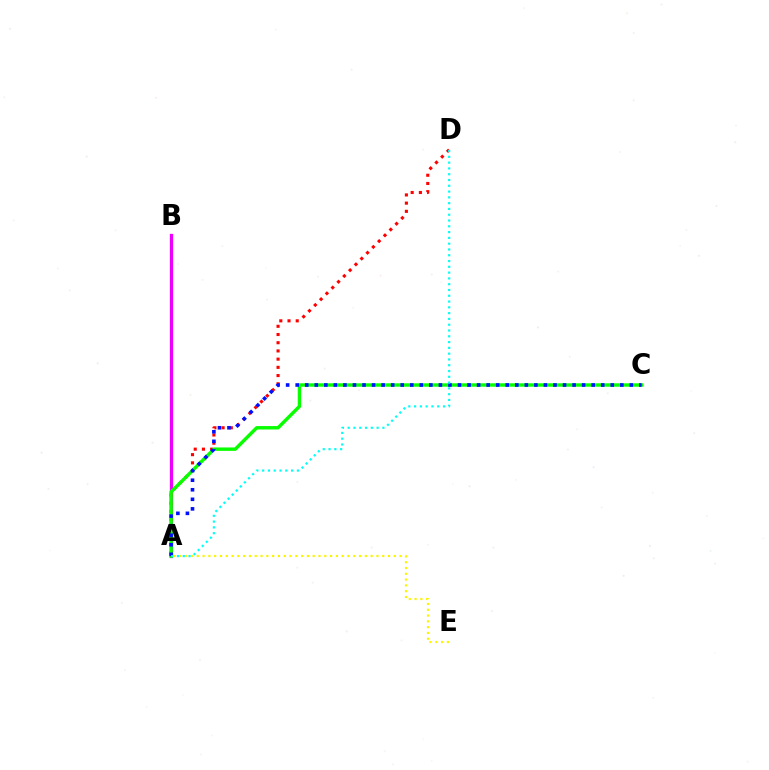{('A', 'B'): [{'color': '#ee00ff', 'line_style': 'solid', 'thickness': 2.37}], ('A', 'D'): [{'color': '#ff0000', 'line_style': 'dotted', 'thickness': 2.23}, {'color': '#00fff6', 'line_style': 'dotted', 'thickness': 1.57}], ('A', 'C'): [{'color': '#08ff00', 'line_style': 'solid', 'thickness': 2.46}, {'color': '#0010ff', 'line_style': 'dotted', 'thickness': 2.59}], ('A', 'E'): [{'color': '#fcf500', 'line_style': 'dotted', 'thickness': 1.57}]}